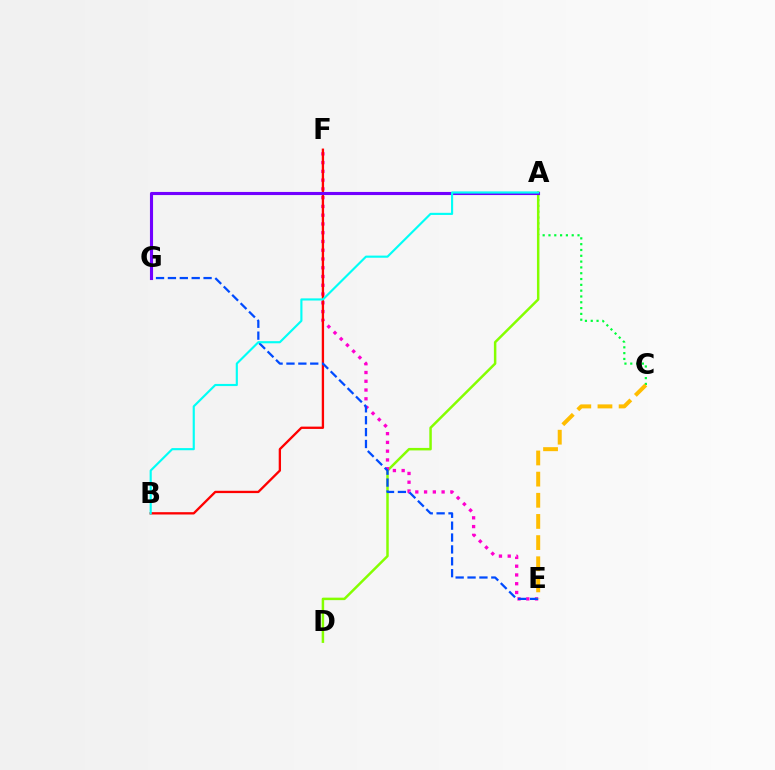{('A', 'C'): [{'color': '#00ff39', 'line_style': 'dotted', 'thickness': 1.58}], ('A', 'D'): [{'color': '#84ff00', 'line_style': 'solid', 'thickness': 1.79}], ('E', 'F'): [{'color': '#ff00cf', 'line_style': 'dotted', 'thickness': 2.38}], ('B', 'F'): [{'color': '#ff0000', 'line_style': 'solid', 'thickness': 1.67}], ('E', 'G'): [{'color': '#004bff', 'line_style': 'dashed', 'thickness': 1.61}], ('C', 'E'): [{'color': '#ffbd00', 'line_style': 'dashed', 'thickness': 2.87}], ('A', 'G'): [{'color': '#7200ff', 'line_style': 'solid', 'thickness': 2.24}], ('A', 'B'): [{'color': '#00fff6', 'line_style': 'solid', 'thickness': 1.54}]}